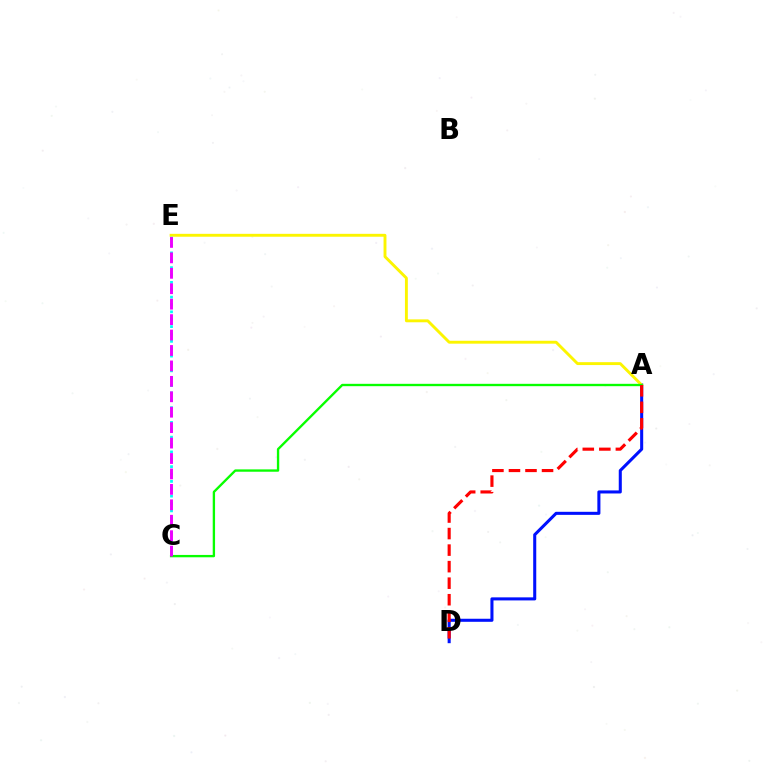{('A', 'D'): [{'color': '#0010ff', 'line_style': 'solid', 'thickness': 2.2}, {'color': '#ff0000', 'line_style': 'dashed', 'thickness': 2.25}], ('A', 'E'): [{'color': '#fcf500', 'line_style': 'solid', 'thickness': 2.08}], ('C', 'E'): [{'color': '#00fff6', 'line_style': 'dotted', 'thickness': 2.0}, {'color': '#ee00ff', 'line_style': 'dashed', 'thickness': 2.1}], ('A', 'C'): [{'color': '#08ff00', 'line_style': 'solid', 'thickness': 1.69}]}